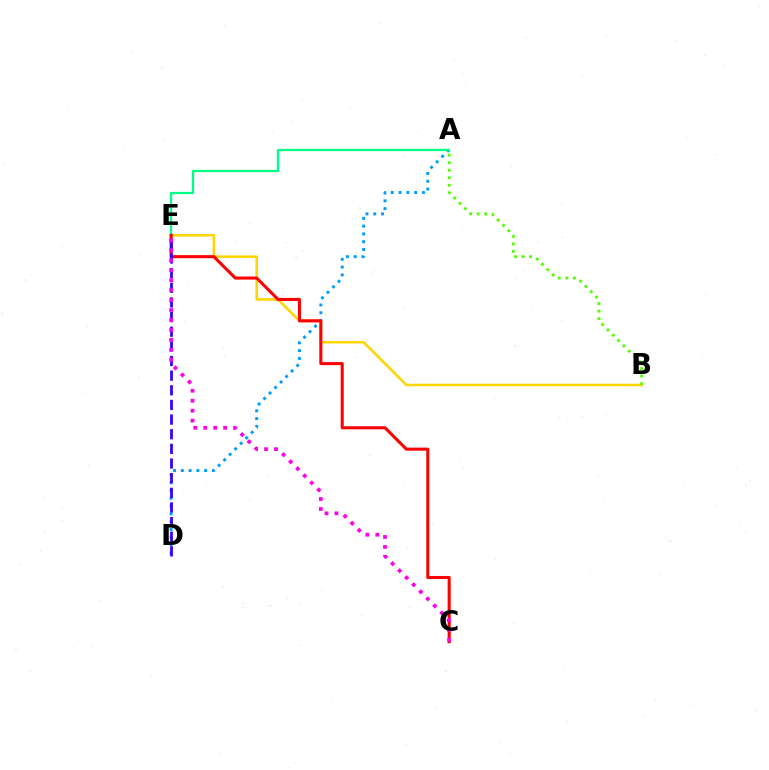{('B', 'E'): [{'color': '#ffd500', 'line_style': 'solid', 'thickness': 1.83}], ('A', 'D'): [{'color': '#009eff', 'line_style': 'dotted', 'thickness': 2.12}], ('A', 'E'): [{'color': '#00ff86', 'line_style': 'solid', 'thickness': 1.63}], ('C', 'E'): [{'color': '#ff0000', 'line_style': 'solid', 'thickness': 2.21}, {'color': '#ff00ed', 'line_style': 'dotted', 'thickness': 2.7}], ('D', 'E'): [{'color': '#3700ff', 'line_style': 'dashed', 'thickness': 1.99}], ('A', 'B'): [{'color': '#4fff00', 'line_style': 'dotted', 'thickness': 2.04}]}